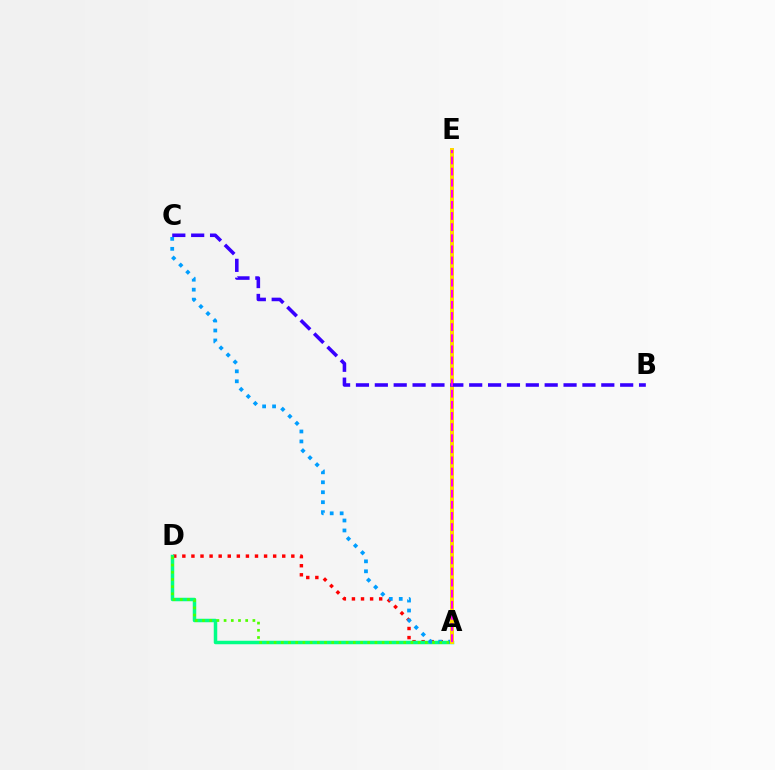{('A', 'D'): [{'color': '#ff0000', 'line_style': 'dotted', 'thickness': 2.47}, {'color': '#00ff86', 'line_style': 'solid', 'thickness': 2.51}, {'color': '#4fff00', 'line_style': 'dotted', 'thickness': 1.96}], ('A', 'C'): [{'color': '#009eff', 'line_style': 'dotted', 'thickness': 2.71}], ('A', 'E'): [{'color': '#ffd500', 'line_style': 'solid', 'thickness': 2.88}, {'color': '#ff00ed', 'line_style': 'dashed', 'thickness': 1.51}], ('B', 'C'): [{'color': '#3700ff', 'line_style': 'dashed', 'thickness': 2.56}]}